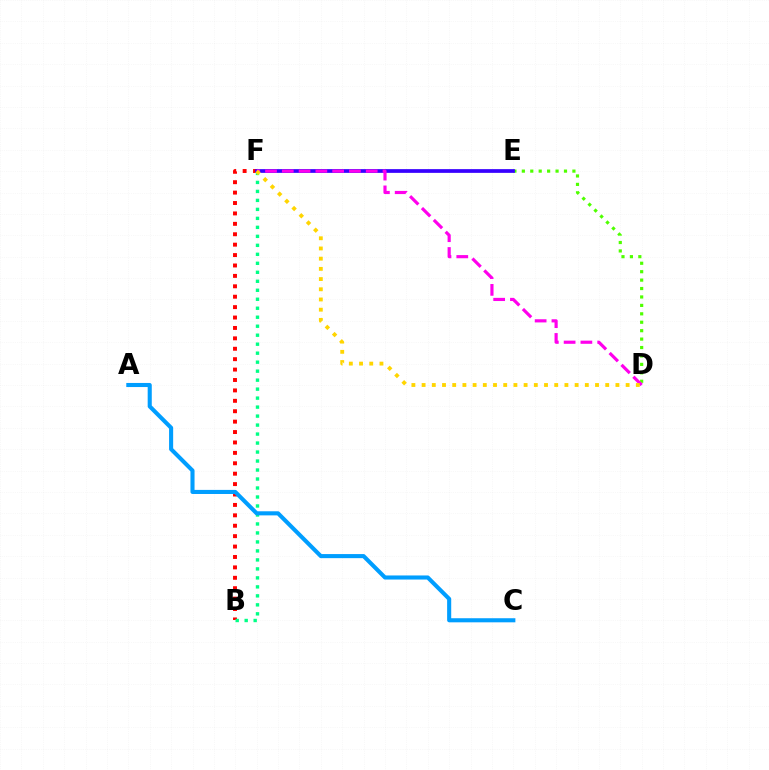{('B', 'F'): [{'color': '#ff0000', 'line_style': 'dotted', 'thickness': 2.83}, {'color': '#00ff86', 'line_style': 'dotted', 'thickness': 2.44}], ('D', 'E'): [{'color': '#4fff00', 'line_style': 'dotted', 'thickness': 2.29}], ('E', 'F'): [{'color': '#3700ff', 'line_style': 'solid', 'thickness': 2.68}], ('A', 'C'): [{'color': '#009eff', 'line_style': 'solid', 'thickness': 2.94}], ('D', 'F'): [{'color': '#ff00ed', 'line_style': 'dashed', 'thickness': 2.28}, {'color': '#ffd500', 'line_style': 'dotted', 'thickness': 2.77}]}